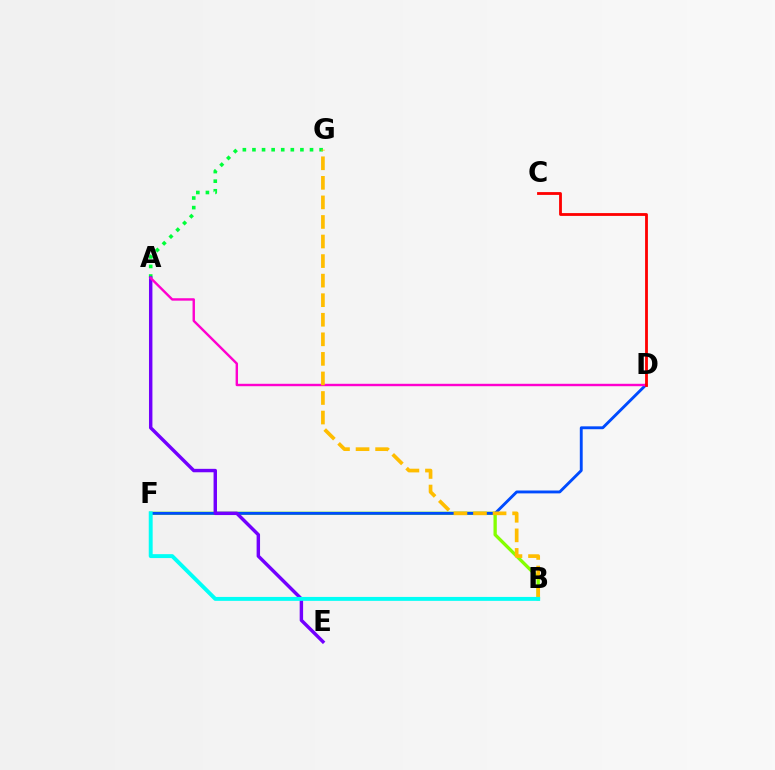{('B', 'F'): [{'color': '#84ff00', 'line_style': 'solid', 'thickness': 2.38}, {'color': '#00fff6', 'line_style': 'solid', 'thickness': 2.82}], ('D', 'F'): [{'color': '#004bff', 'line_style': 'solid', 'thickness': 2.07}], ('A', 'G'): [{'color': '#00ff39', 'line_style': 'dotted', 'thickness': 2.61}], ('A', 'E'): [{'color': '#7200ff', 'line_style': 'solid', 'thickness': 2.47}], ('A', 'D'): [{'color': '#ff00cf', 'line_style': 'solid', 'thickness': 1.74}], ('B', 'G'): [{'color': '#ffbd00', 'line_style': 'dashed', 'thickness': 2.66}], ('C', 'D'): [{'color': '#ff0000', 'line_style': 'solid', 'thickness': 2.03}]}